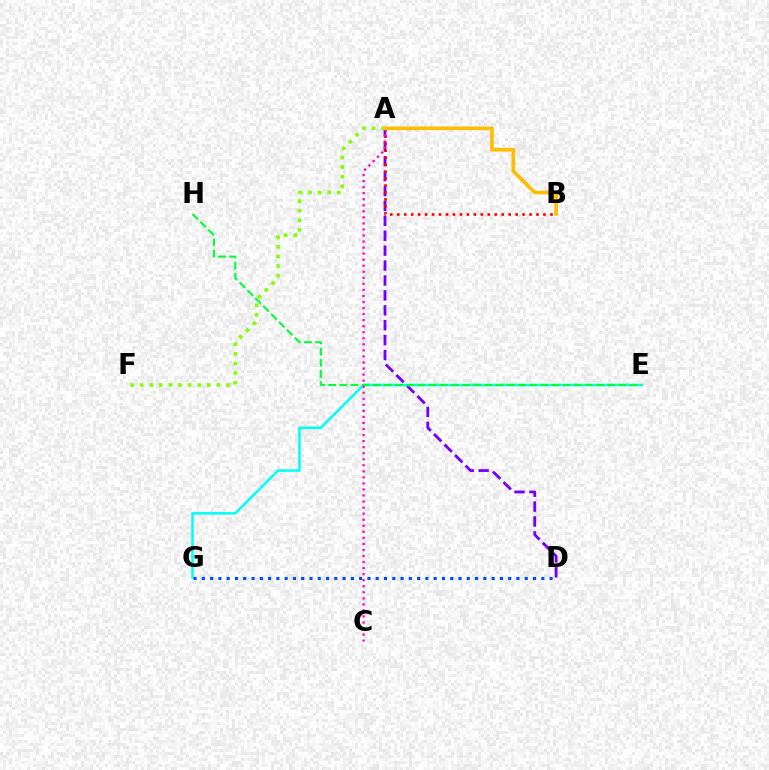{('A', 'D'): [{'color': '#7200ff', 'line_style': 'dashed', 'thickness': 2.03}], ('A', 'B'): [{'color': '#ff0000', 'line_style': 'dotted', 'thickness': 1.89}, {'color': '#ffbd00', 'line_style': 'solid', 'thickness': 2.65}], ('E', 'G'): [{'color': '#00fff6', 'line_style': 'solid', 'thickness': 1.82}], ('A', 'C'): [{'color': '#ff00cf', 'line_style': 'dotted', 'thickness': 1.64}], ('A', 'F'): [{'color': '#84ff00', 'line_style': 'dotted', 'thickness': 2.61}], ('E', 'H'): [{'color': '#00ff39', 'line_style': 'dashed', 'thickness': 1.52}], ('D', 'G'): [{'color': '#004bff', 'line_style': 'dotted', 'thickness': 2.25}]}